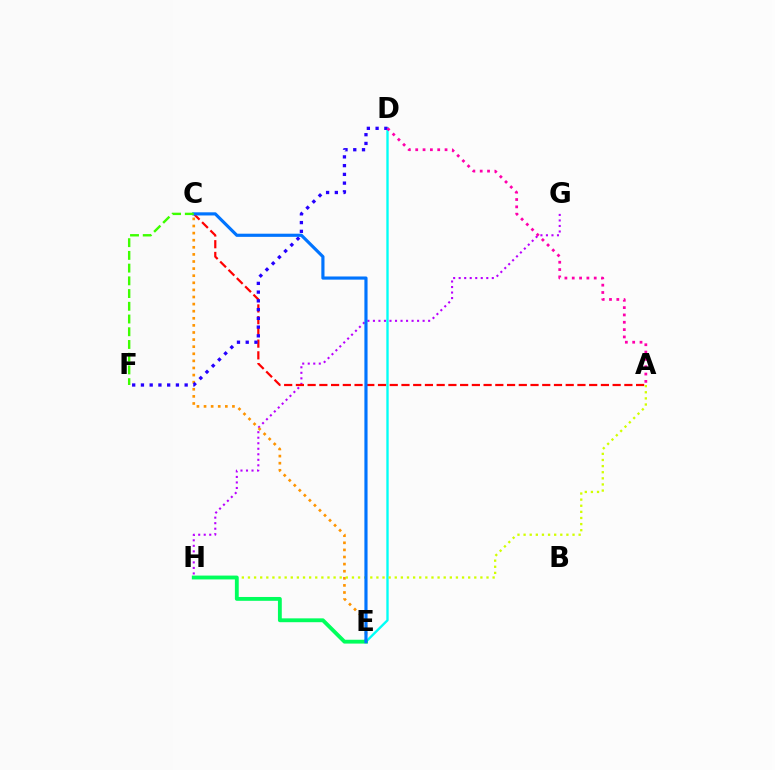{('G', 'H'): [{'color': '#b900ff', 'line_style': 'dotted', 'thickness': 1.5}], ('D', 'E'): [{'color': '#00fff6', 'line_style': 'solid', 'thickness': 1.69}], ('A', 'C'): [{'color': '#ff0000', 'line_style': 'dashed', 'thickness': 1.59}], ('C', 'E'): [{'color': '#ff9400', 'line_style': 'dotted', 'thickness': 1.93}, {'color': '#0074ff', 'line_style': 'solid', 'thickness': 2.27}], ('D', 'F'): [{'color': '#2500ff', 'line_style': 'dotted', 'thickness': 2.38}], ('A', 'D'): [{'color': '#ff00ac', 'line_style': 'dotted', 'thickness': 1.99}], ('A', 'H'): [{'color': '#d1ff00', 'line_style': 'dotted', 'thickness': 1.66}], ('E', 'H'): [{'color': '#00ff5c', 'line_style': 'solid', 'thickness': 2.77}], ('C', 'F'): [{'color': '#3dff00', 'line_style': 'dashed', 'thickness': 1.73}]}